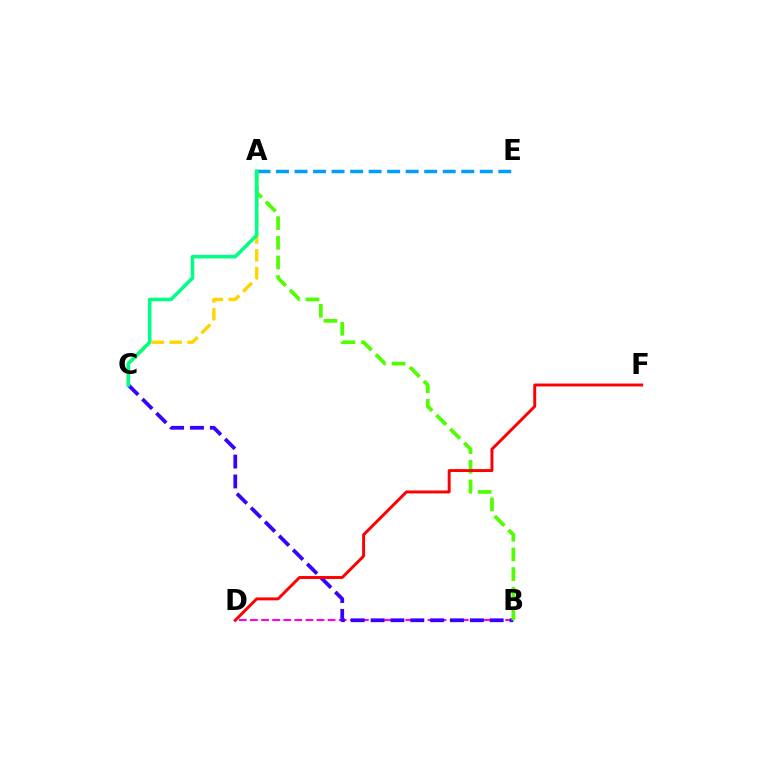{('B', 'D'): [{'color': '#ff00ed', 'line_style': 'dashed', 'thickness': 1.51}], ('A', 'C'): [{'color': '#ffd500', 'line_style': 'dashed', 'thickness': 2.43}, {'color': '#00ff86', 'line_style': 'solid', 'thickness': 2.56}], ('B', 'C'): [{'color': '#3700ff', 'line_style': 'dashed', 'thickness': 2.7}], ('A', 'E'): [{'color': '#009eff', 'line_style': 'dashed', 'thickness': 2.52}], ('A', 'B'): [{'color': '#4fff00', 'line_style': 'dashed', 'thickness': 2.67}], ('D', 'F'): [{'color': '#ff0000', 'line_style': 'solid', 'thickness': 2.11}]}